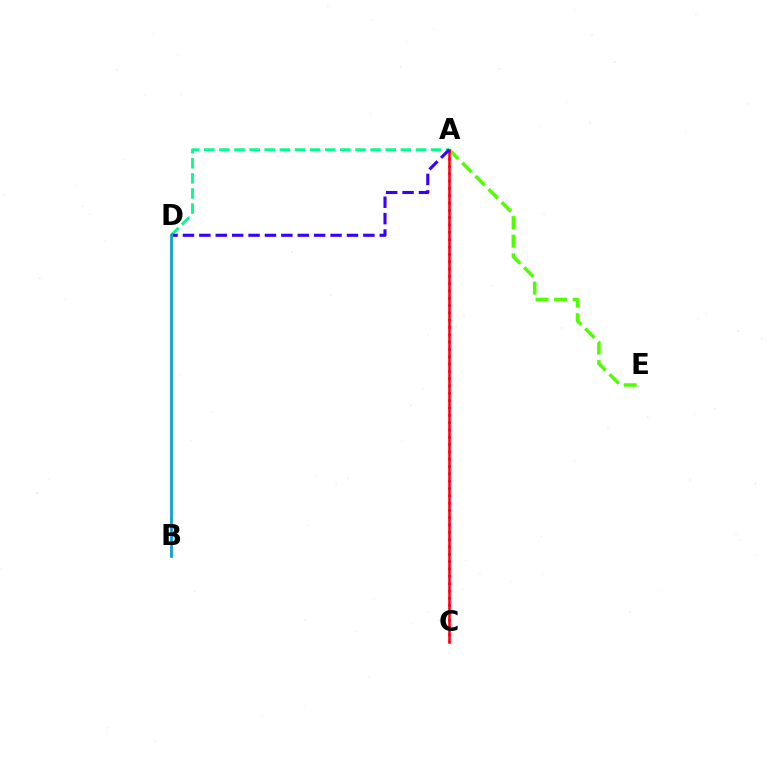{('A', 'E'): [{'color': '#4fff00', 'line_style': 'dashed', 'thickness': 2.53}], ('A', 'D'): [{'color': '#00ff86', 'line_style': 'dashed', 'thickness': 2.05}, {'color': '#3700ff', 'line_style': 'dashed', 'thickness': 2.23}], ('A', 'C'): [{'color': '#ff00ed', 'line_style': 'dotted', 'thickness': 1.99}, {'color': '#ff0000', 'line_style': 'solid', 'thickness': 1.83}], ('B', 'D'): [{'color': '#ffd500', 'line_style': 'solid', 'thickness': 1.84}, {'color': '#009eff', 'line_style': 'solid', 'thickness': 1.91}]}